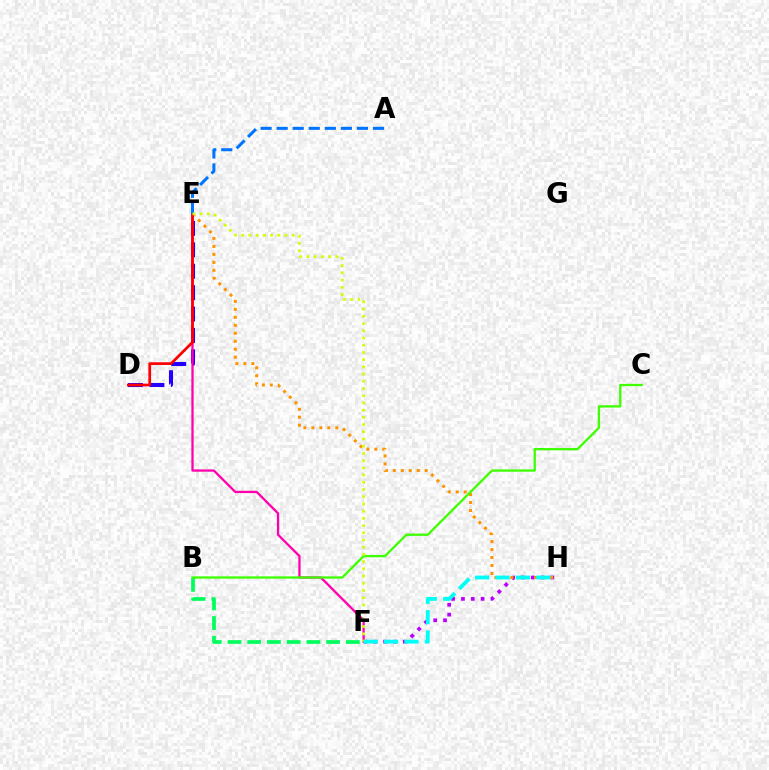{('D', 'E'): [{'color': '#2500ff', 'line_style': 'dashed', 'thickness': 2.91}, {'color': '#ff0000', 'line_style': 'solid', 'thickness': 1.96}], ('F', 'H'): [{'color': '#b900ff', 'line_style': 'dotted', 'thickness': 2.67}, {'color': '#00fff6', 'line_style': 'dashed', 'thickness': 2.77}], ('B', 'F'): [{'color': '#00ff5c', 'line_style': 'dashed', 'thickness': 2.68}], ('E', 'H'): [{'color': '#ff9400', 'line_style': 'dotted', 'thickness': 2.17}], ('E', 'F'): [{'color': '#ff00ac', 'line_style': 'solid', 'thickness': 1.65}, {'color': '#d1ff00', 'line_style': 'dotted', 'thickness': 1.96}], ('B', 'C'): [{'color': '#3dff00', 'line_style': 'solid', 'thickness': 1.65}], ('A', 'E'): [{'color': '#0074ff', 'line_style': 'dashed', 'thickness': 2.18}]}